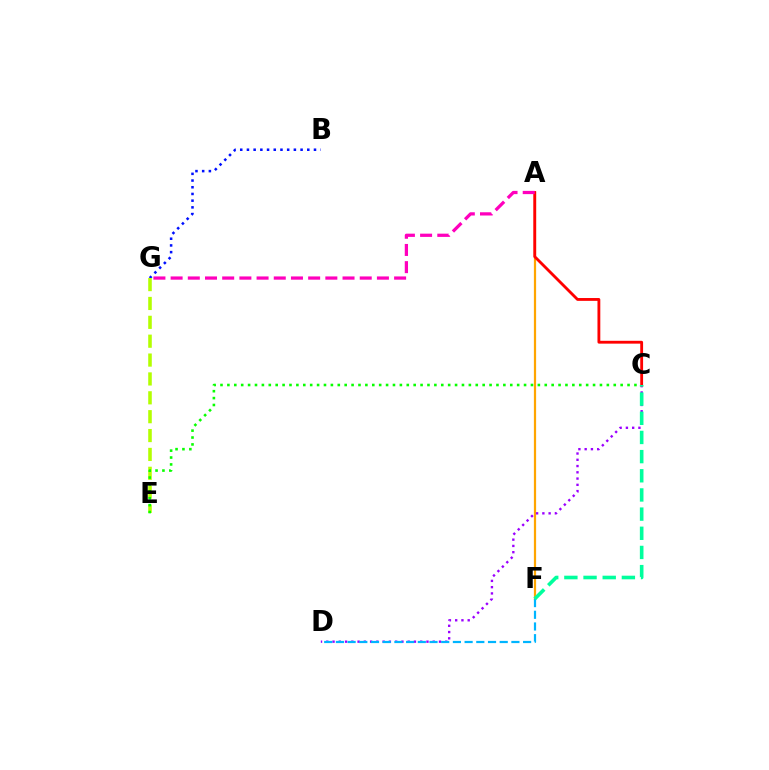{('B', 'G'): [{'color': '#0010ff', 'line_style': 'dotted', 'thickness': 1.82}], ('A', 'F'): [{'color': '#ffa500', 'line_style': 'solid', 'thickness': 1.6}], ('E', 'G'): [{'color': '#b3ff00', 'line_style': 'dashed', 'thickness': 2.56}], ('C', 'E'): [{'color': '#08ff00', 'line_style': 'dotted', 'thickness': 1.87}], ('C', 'D'): [{'color': '#9b00ff', 'line_style': 'dotted', 'thickness': 1.7}], ('A', 'C'): [{'color': '#ff0000', 'line_style': 'solid', 'thickness': 2.04}], ('A', 'G'): [{'color': '#ff00bd', 'line_style': 'dashed', 'thickness': 2.34}], ('D', 'F'): [{'color': '#00b5ff', 'line_style': 'dashed', 'thickness': 1.59}], ('C', 'F'): [{'color': '#00ff9d', 'line_style': 'dashed', 'thickness': 2.6}]}